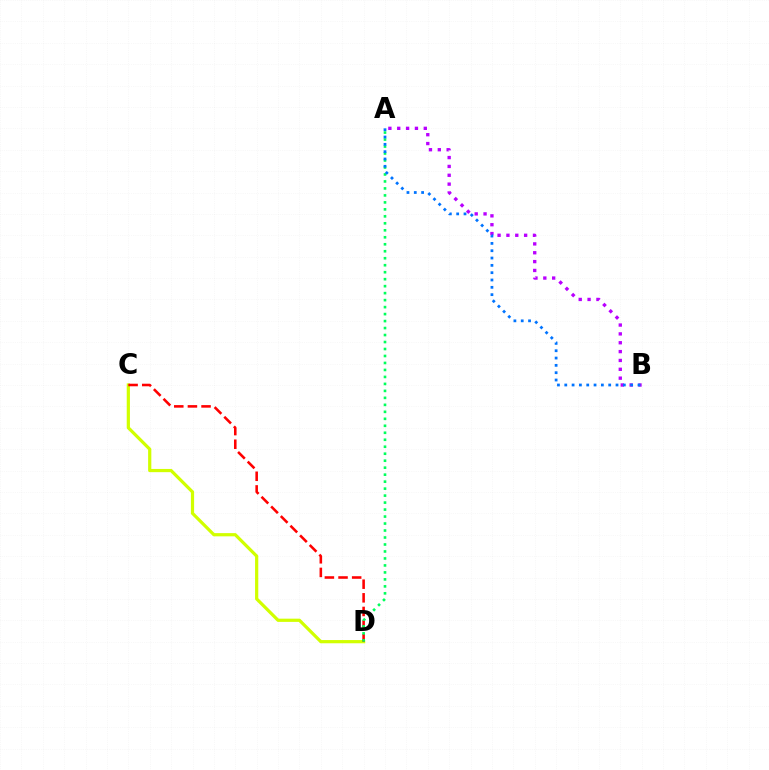{('C', 'D'): [{'color': '#d1ff00', 'line_style': 'solid', 'thickness': 2.31}, {'color': '#ff0000', 'line_style': 'dashed', 'thickness': 1.85}], ('A', 'B'): [{'color': '#b900ff', 'line_style': 'dotted', 'thickness': 2.41}, {'color': '#0074ff', 'line_style': 'dotted', 'thickness': 1.99}], ('A', 'D'): [{'color': '#00ff5c', 'line_style': 'dotted', 'thickness': 1.9}]}